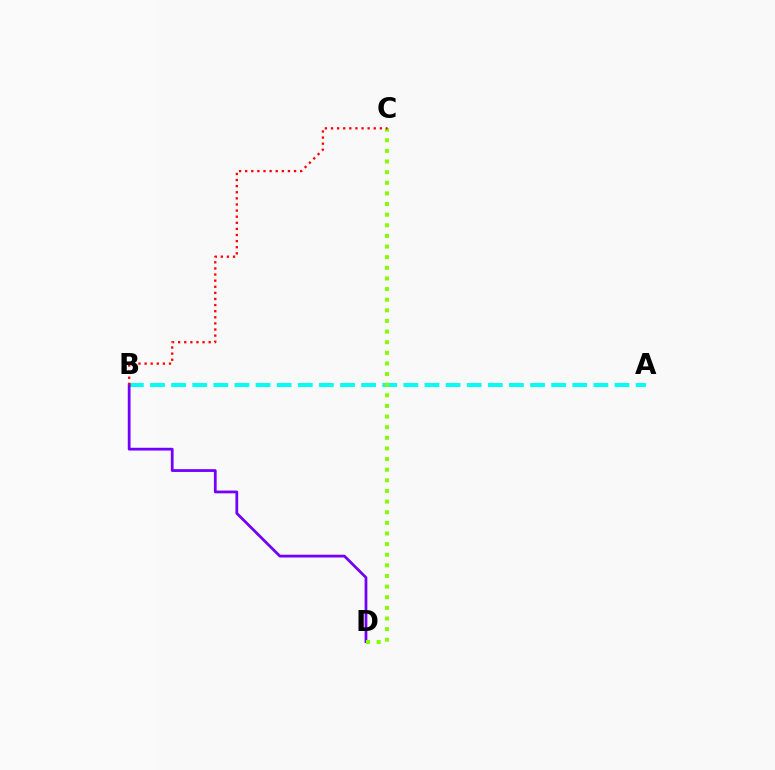{('A', 'B'): [{'color': '#00fff6', 'line_style': 'dashed', 'thickness': 2.87}], ('B', 'D'): [{'color': '#7200ff', 'line_style': 'solid', 'thickness': 1.99}], ('C', 'D'): [{'color': '#84ff00', 'line_style': 'dotted', 'thickness': 2.89}], ('B', 'C'): [{'color': '#ff0000', 'line_style': 'dotted', 'thickness': 1.66}]}